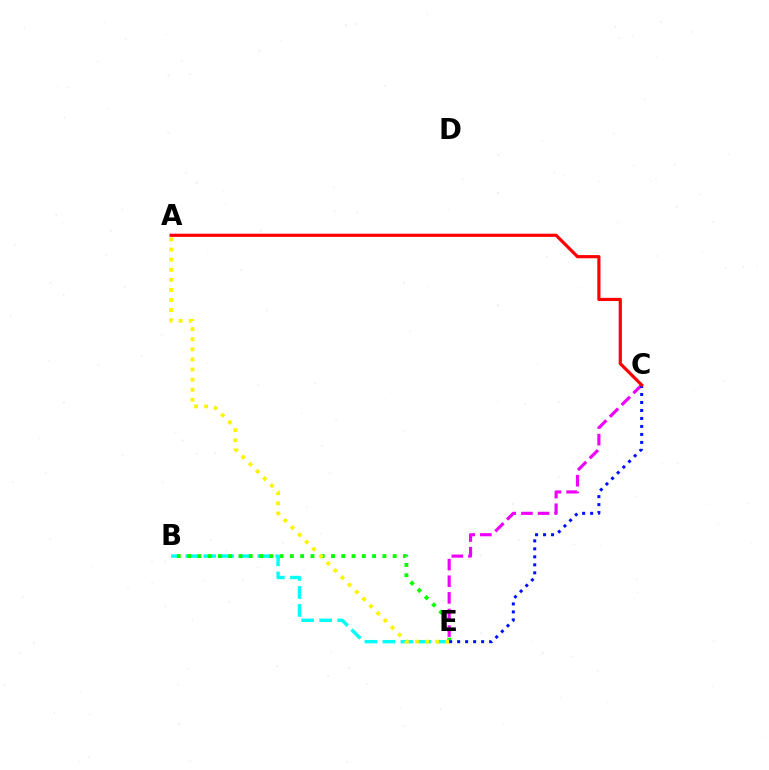{('B', 'E'): [{'color': '#00fff6', 'line_style': 'dashed', 'thickness': 2.45}, {'color': '#08ff00', 'line_style': 'dotted', 'thickness': 2.79}], ('A', 'E'): [{'color': '#fcf500', 'line_style': 'dotted', 'thickness': 2.74}], ('C', 'E'): [{'color': '#ee00ff', 'line_style': 'dashed', 'thickness': 2.26}, {'color': '#0010ff', 'line_style': 'dotted', 'thickness': 2.17}], ('A', 'C'): [{'color': '#ff0000', 'line_style': 'solid', 'thickness': 2.29}]}